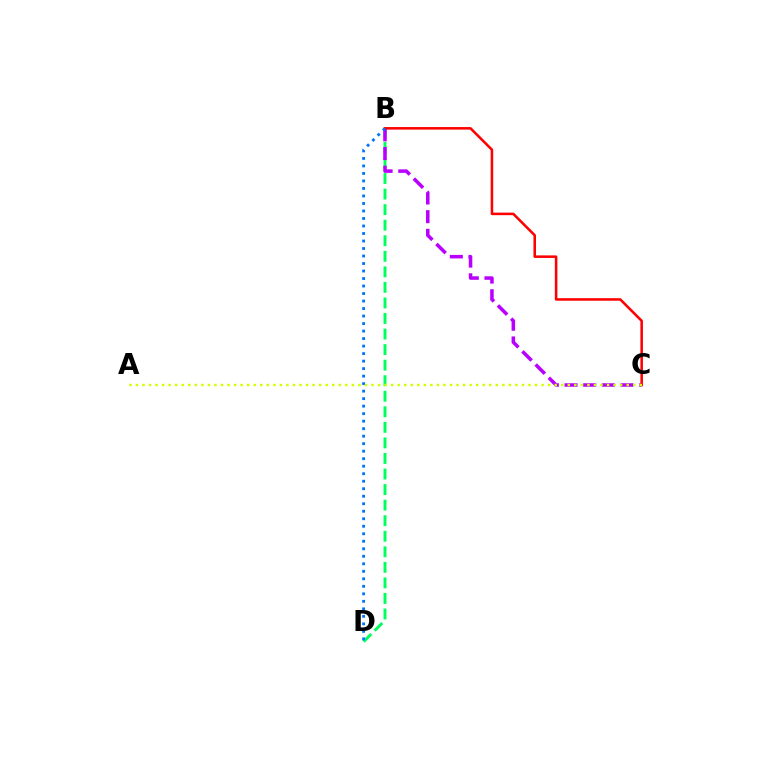{('B', 'D'): [{'color': '#00ff5c', 'line_style': 'dashed', 'thickness': 2.11}, {'color': '#0074ff', 'line_style': 'dotted', 'thickness': 2.04}], ('B', 'C'): [{'color': '#b900ff', 'line_style': 'dashed', 'thickness': 2.54}, {'color': '#ff0000', 'line_style': 'solid', 'thickness': 1.83}], ('A', 'C'): [{'color': '#d1ff00', 'line_style': 'dotted', 'thickness': 1.78}]}